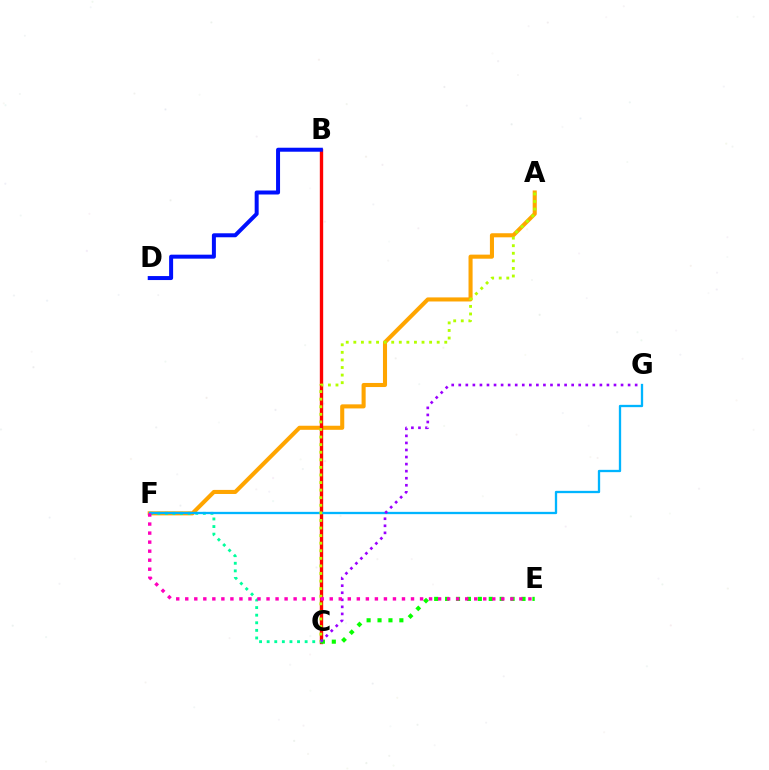{('A', 'F'): [{'color': '#ffa500', 'line_style': 'solid', 'thickness': 2.93}], ('B', 'C'): [{'color': '#ff0000', 'line_style': 'solid', 'thickness': 2.42}], ('B', 'D'): [{'color': '#0010ff', 'line_style': 'solid', 'thickness': 2.87}], ('C', 'F'): [{'color': '#00ff9d', 'line_style': 'dotted', 'thickness': 2.06}], ('C', 'E'): [{'color': '#08ff00', 'line_style': 'dotted', 'thickness': 2.97}], ('F', 'G'): [{'color': '#00b5ff', 'line_style': 'solid', 'thickness': 1.66}], ('A', 'C'): [{'color': '#b3ff00', 'line_style': 'dotted', 'thickness': 2.06}], ('C', 'G'): [{'color': '#9b00ff', 'line_style': 'dotted', 'thickness': 1.92}], ('E', 'F'): [{'color': '#ff00bd', 'line_style': 'dotted', 'thickness': 2.45}]}